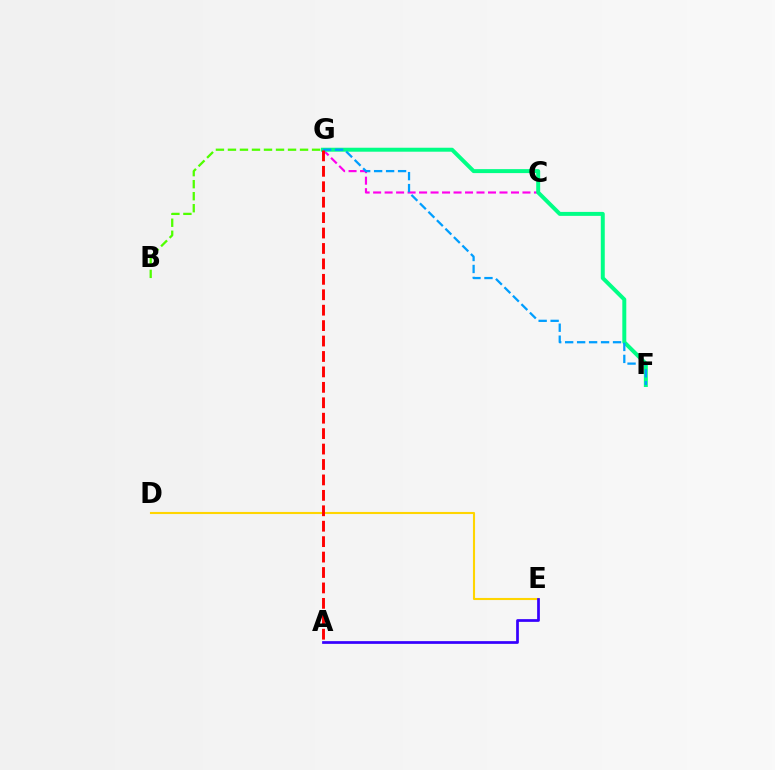{('C', 'G'): [{'color': '#ff00ed', 'line_style': 'dashed', 'thickness': 1.56}], ('F', 'G'): [{'color': '#00ff86', 'line_style': 'solid', 'thickness': 2.85}, {'color': '#009eff', 'line_style': 'dashed', 'thickness': 1.63}], ('D', 'E'): [{'color': '#ffd500', 'line_style': 'solid', 'thickness': 1.51}], ('B', 'G'): [{'color': '#4fff00', 'line_style': 'dashed', 'thickness': 1.63}], ('A', 'G'): [{'color': '#ff0000', 'line_style': 'dashed', 'thickness': 2.1}], ('A', 'E'): [{'color': '#3700ff', 'line_style': 'solid', 'thickness': 1.96}]}